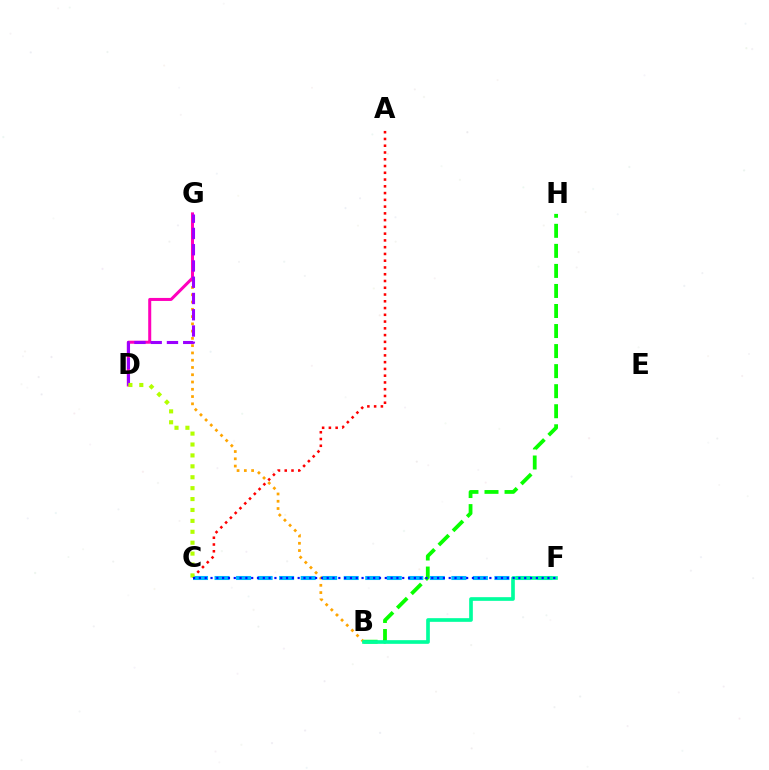{('B', 'G'): [{'color': '#ffa500', 'line_style': 'dotted', 'thickness': 1.98}], ('A', 'C'): [{'color': '#ff0000', 'line_style': 'dotted', 'thickness': 1.84}], ('C', 'F'): [{'color': '#00b5ff', 'line_style': 'dashed', 'thickness': 2.92}, {'color': '#0010ff', 'line_style': 'dotted', 'thickness': 1.58}], ('D', 'G'): [{'color': '#ff00bd', 'line_style': 'solid', 'thickness': 2.18}, {'color': '#9b00ff', 'line_style': 'dashed', 'thickness': 2.21}], ('B', 'H'): [{'color': '#08ff00', 'line_style': 'dashed', 'thickness': 2.72}], ('B', 'F'): [{'color': '#00ff9d', 'line_style': 'solid', 'thickness': 2.64}], ('C', 'D'): [{'color': '#b3ff00', 'line_style': 'dotted', 'thickness': 2.96}]}